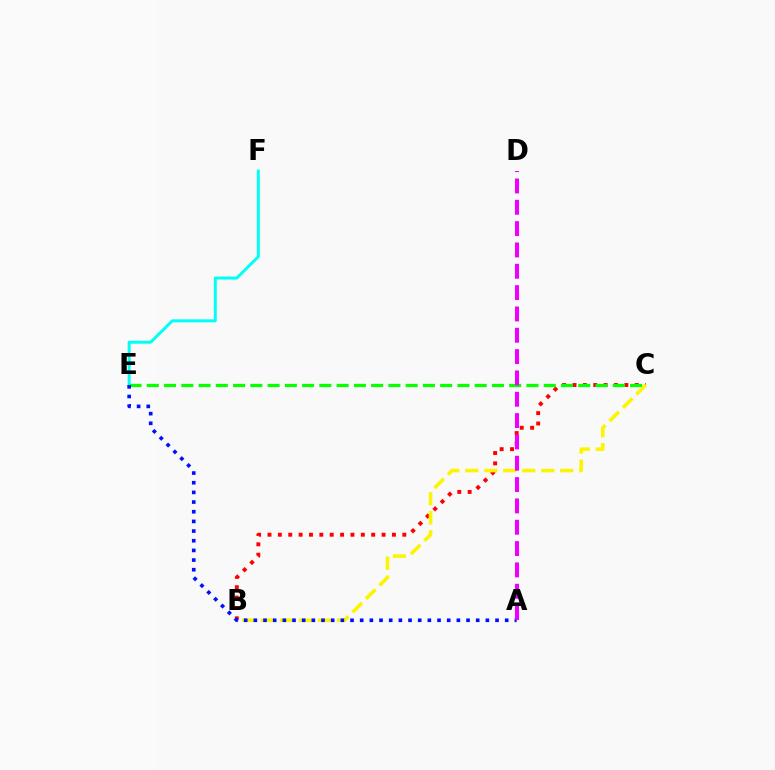{('E', 'F'): [{'color': '#00fff6', 'line_style': 'solid', 'thickness': 2.15}], ('B', 'C'): [{'color': '#ff0000', 'line_style': 'dotted', 'thickness': 2.82}, {'color': '#fcf500', 'line_style': 'dashed', 'thickness': 2.58}], ('C', 'E'): [{'color': '#08ff00', 'line_style': 'dashed', 'thickness': 2.34}], ('A', 'E'): [{'color': '#0010ff', 'line_style': 'dotted', 'thickness': 2.63}], ('A', 'D'): [{'color': '#ee00ff', 'line_style': 'dashed', 'thickness': 2.9}]}